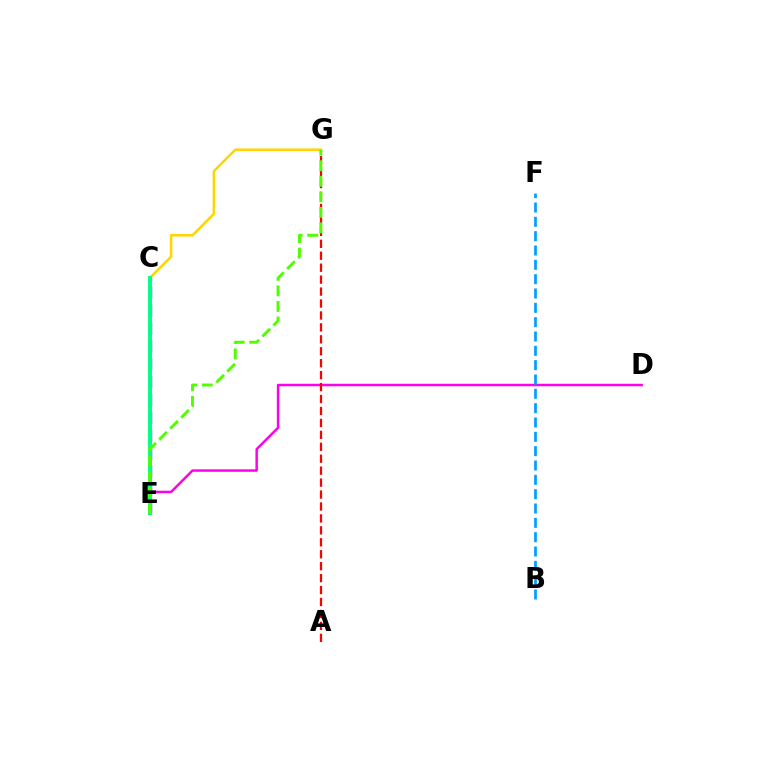{('C', 'E'): [{'color': '#3700ff', 'line_style': 'dashed', 'thickness': 2.43}, {'color': '#00ff86', 'line_style': 'solid', 'thickness': 2.84}], ('D', 'E'): [{'color': '#ff00ed', 'line_style': 'solid', 'thickness': 1.78}], ('C', 'G'): [{'color': '#ffd500', 'line_style': 'solid', 'thickness': 1.81}], ('A', 'G'): [{'color': '#ff0000', 'line_style': 'dashed', 'thickness': 1.62}], ('E', 'G'): [{'color': '#4fff00', 'line_style': 'dashed', 'thickness': 2.11}], ('B', 'F'): [{'color': '#009eff', 'line_style': 'dashed', 'thickness': 1.95}]}